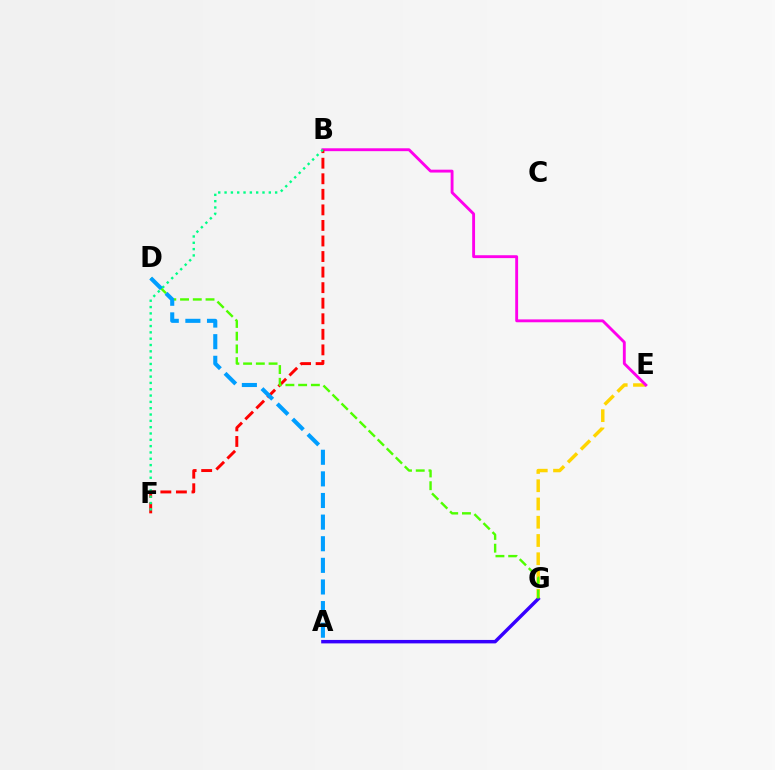{('E', 'G'): [{'color': '#ffd500', 'line_style': 'dashed', 'thickness': 2.48}], ('A', 'G'): [{'color': '#3700ff', 'line_style': 'solid', 'thickness': 2.48}], ('B', 'E'): [{'color': '#ff00ed', 'line_style': 'solid', 'thickness': 2.07}], ('B', 'F'): [{'color': '#ff0000', 'line_style': 'dashed', 'thickness': 2.11}, {'color': '#00ff86', 'line_style': 'dotted', 'thickness': 1.72}], ('D', 'G'): [{'color': '#4fff00', 'line_style': 'dashed', 'thickness': 1.73}], ('A', 'D'): [{'color': '#009eff', 'line_style': 'dashed', 'thickness': 2.94}]}